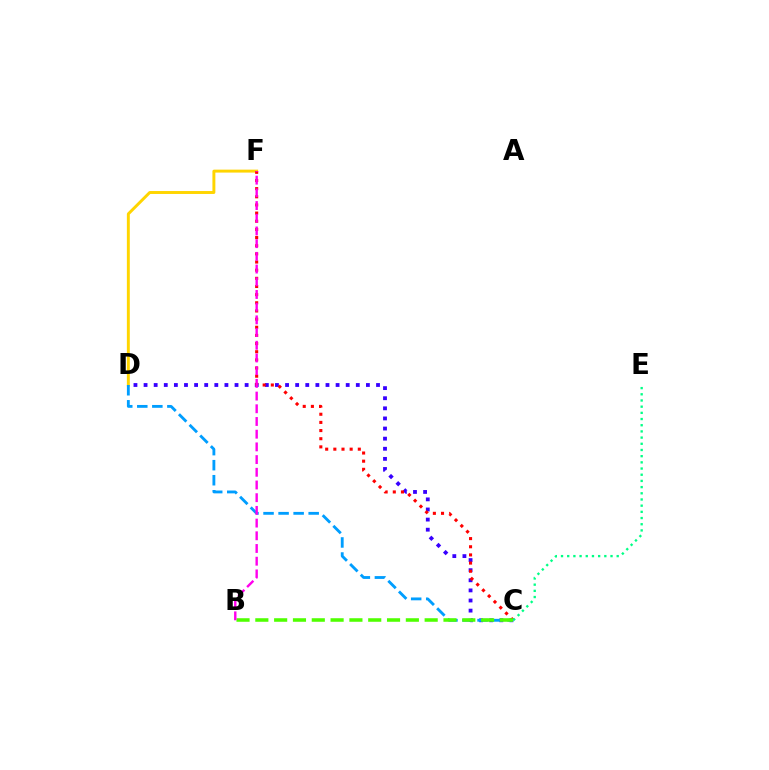{('C', 'D'): [{'color': '#3700ff', 'line_style': 'dotted', 'thickness': 2.75}, {'color': '#009eff', 'line_style': 'dashed', 'thickness': 2.04}], ('D', 'F'): [{'color': '#ffd500', 'line_style': 'solid', 'thickness': 2.12}], ('C', 'F'): [{'color': '#ff0000', 'line_style': 'dotted', 'thickness': 2.22}], ('B', 'C'): [{'color': '#4fff00', 'line_style': 'dashed', 'thickness': 2.56}], ('C', 'E'): [{'color': '#00ff86', 'line_style': 'dotted', 'thickness': 1.68}], ('B', 'F'): [{'color': '#ff00ed', 'line_style': 'dashed', 'thickness': 1.73}]}